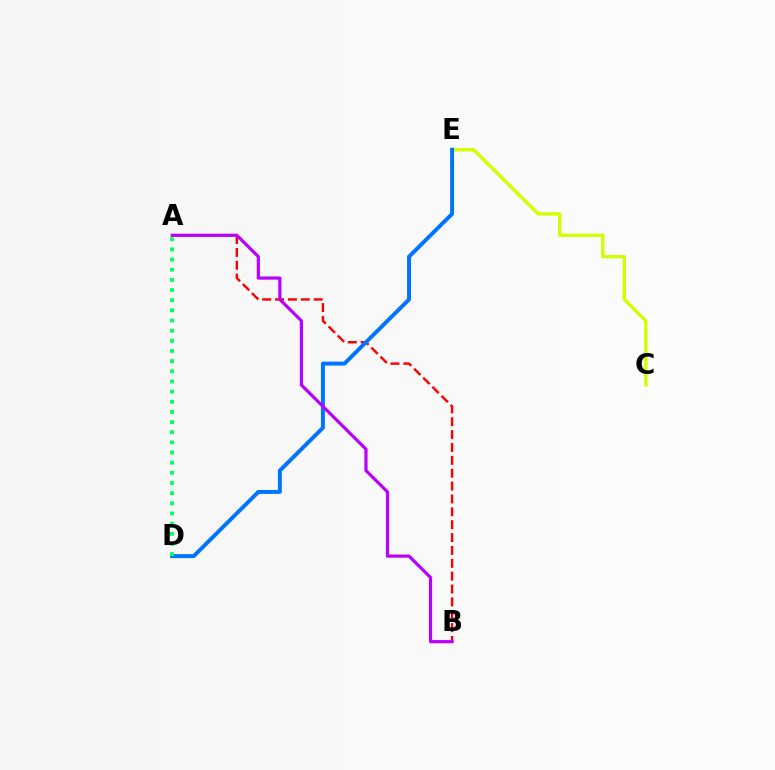{('C', 'E'): [{'color': '#d1ff00', 'line_style': 'solid', 'thickness': 2.43}], ('A', 'B'): [{'color': '#ff0000', 'line_style': 'dashed', 'thickness': 1.75}, {'color': '#b900ff', 'line_style': 'solid', 'thickness': 2.29}], ('D', 'E'): [{'color': '#0074ff', 'line_style': 'solid', 'thickness': 2.84}], ('A', 'D'): [{'color': '#00ff5c', 'line_style': 'dotted', 'thickness': 2.76}]}